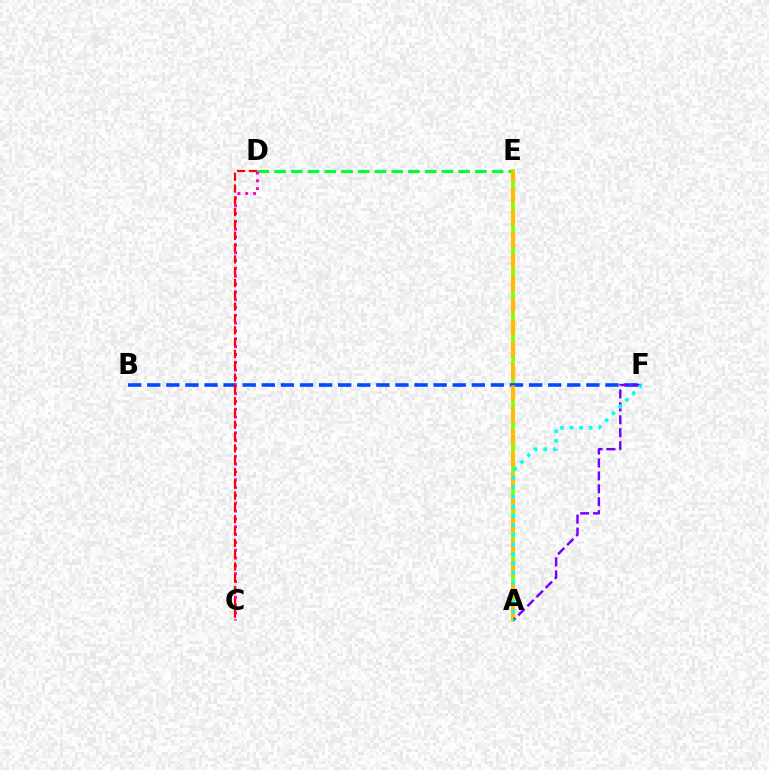{('D', 'E'): [{'color': '#00ff39', 'line_style': 'dashed', 'thickness': 2.27}], ('A', 'E'): [{'color': '#84ff00', 'line_style': 'solid', 'thickness': 2.7}, {'color': '#ffbd00', 'line_style': 'dashed', 'thickness': 2.98}], ('B', 'F'): [{'color': '#004bff', 'line_style': 'dashed', 'thickness': 2.59}], ('C', 'D'): [{'color': '#ff00cf', 'line_style': 'dotted', 'thickness': 2.13}, {'color': '#ff0000', 'line_style': 'dashed', 'thickness': 1.6}], ('A', 'F'): [{'color': '#7200ff', 'line_style': 'dashed', 'thickness': 1.75}, {'color': '#00fff6', 'line_style': 'dotted', 'thickness': 2.6}]}